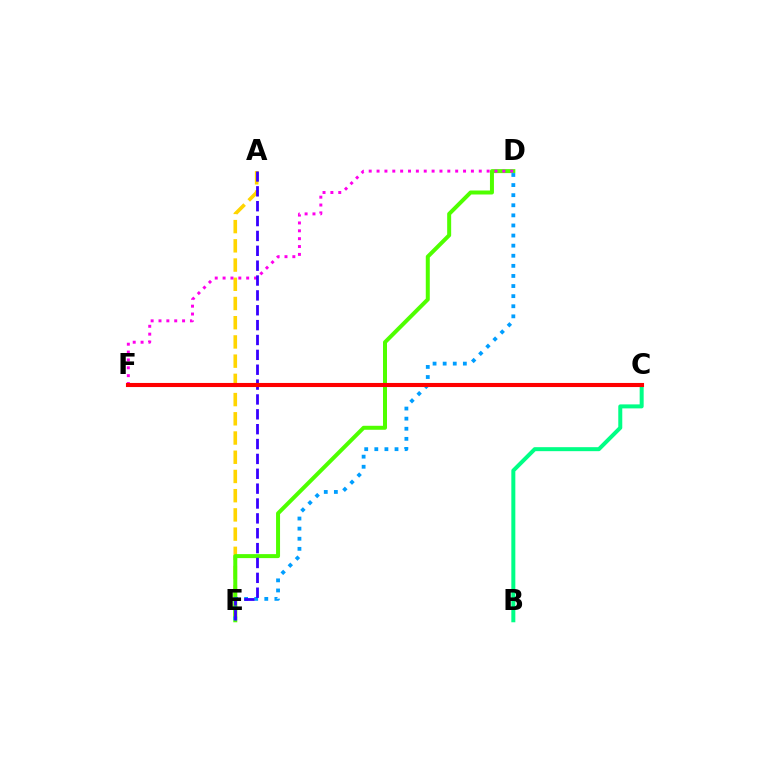{('A', 'E'): [{'color': '#ffd500', 'line_style': 'dashed', 'thickness': 2.61}, {'color': '#3700ff', 'line_style': 'dashed', 'thickness': 2.02}], ('D', 'E'): [{'color': '#4fff00', 'line_style': 'solid', 'thickness': 2.87}, {'color': '#009eff', 'line_style': 'dotted', 'thickness': 2.74}], ('D', 'F'): [{'color': '#ff00ed', 'line_style': 'dotted', 'thickness': 2.14}], ('B', 'C'): [{'color': '#00ff86', 'line_style': 'solid', 'thickness': 2.88}], ('C', 'F'): [{'color': '#ff0000', 'line_style': 'solid', 'thickness': 2.95}]}